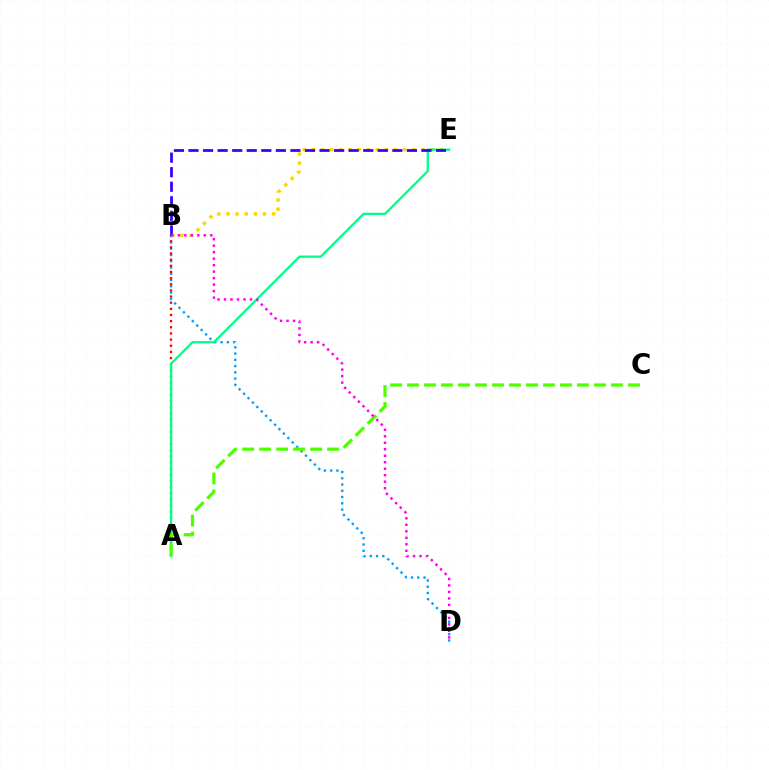{('B', 'D'): [{'color': '#009eff', 'line_style': 'dotted', 'thickness': 1.7}, {'color': '#ff00ed', 'line_style': 'dotted', 'thickness': 1.76}], ('B', 'E'): [{'color': '#ffd500', 'line_style': 'dotted', 'thickness': 2.48}, {'color': '#3700ff', 'line_style': 'dashed', 'thickness': 1.98}], ('A', 'B'): [{'color': '#ff0000', 'line_style': 'dotted', 'thickness': 1.67}], ('A', 'E'): [{'color': '#00ff86', 'line_style': 'solid', 'thickness': 1.64}], ('A', 'C'): [{'color': '#4fff00', 'line_style': 'dashed', 'thickness': 2.31}]}